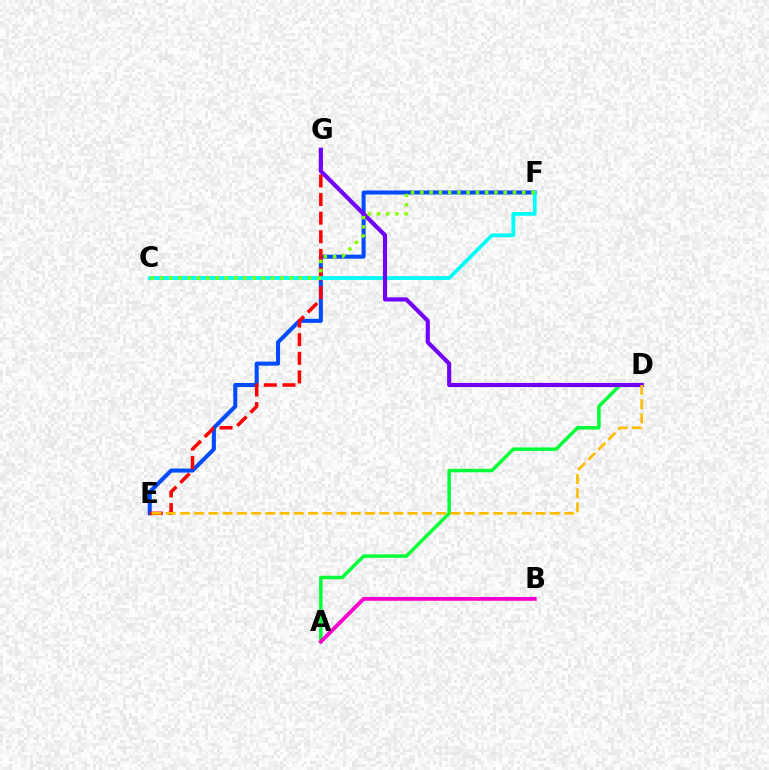{('E', 'F'): [{'color': '#004bff', 'line_style': 'solid', 'thickness': 2.9}], ('A', 'D'): [{'color': '#00ff39', 'line_style': 'solid', 'thickness': 2.5}], ('E', 'G'): [{'color': '#ff0000', 'line_style': 'dashed', 'thickness': 2.53}], ('C', 'F'): [{'color': '#00fff6', 'line_style': 'solid', 'thickness': 2.7}, {'color': '#84ff00', 'line_style': 'dotted', 'thickness': 2.52}], ('A', 'B'): [{'color': '#ff00cf', 'line_style': 'solid', 'thickness': 2.75}], ('D', 'G'): [{'color': '#7200ff', 'line_style': 'solid', 'thickness': 2.97}], ('D', 'E'): [{'color': '#ffbd00', 'line_style': 'dashed', 'thickness': 1.93}]}